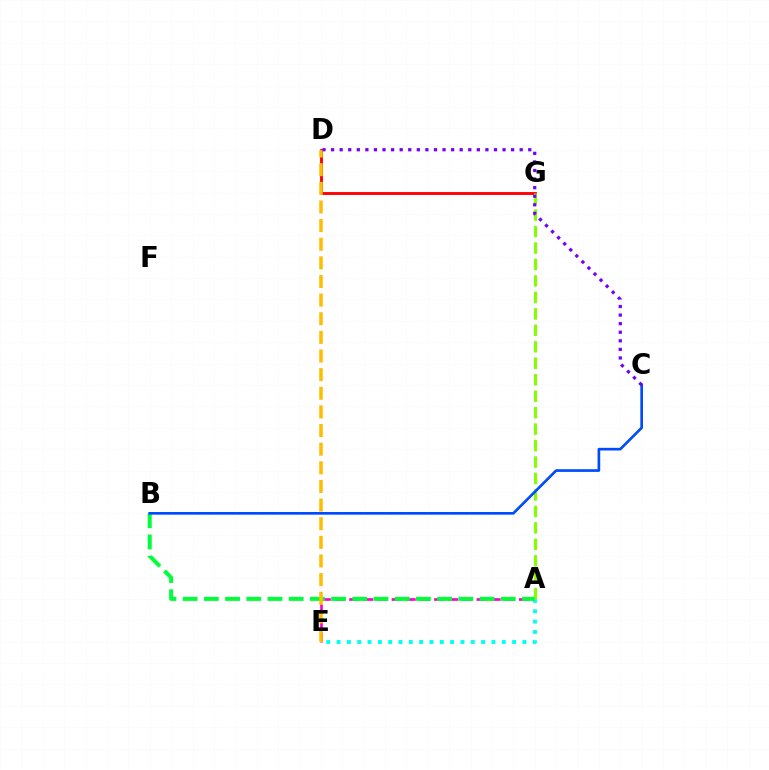{('D', 'G'): [{'color': '#ff0000', 'line_style': 'solid', 'thickness': 2.06}], ('A', 'E'): [{'color': '#ff00cf', 'line_style': 'dashed', 'thickness': 1.92}, {'color': '#00fff6', 'line_style': 'dotted', 'thickness': 2.81}], ('A', 'G'): [{'color': '#84ff00', 'line_style': 'dashed', 'thickness': 2.24}], ('A', 'B'): [{'color': '#00ff39', 'line_style': 'dashed', 'thickness': 2.88}], ('D', 'E'): [{'color': '#ffbd00', 'line_style': 'dashed', 'thickness': 2.53}], ('B', 'C'): [{'color': '#004bff', 'line_style': 'solid', 'thickness': 1.93}], ('C', 'D'): [{'color': '#7200ff', 'line_style': 'dotted', 'thickness': 2.33}]}